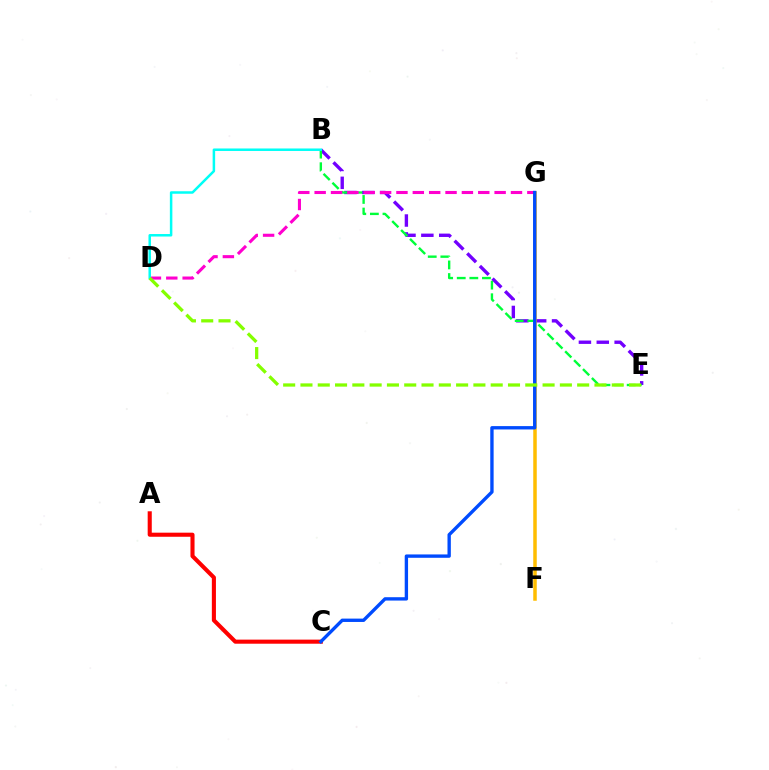{('B', 'E'): [{'color': '#7200ff', 'line_style': 'dashed', 'thickness': 2.43}, {'color': '#00ff39', 'line_style': 'dashed', 'thickness': 1.71}], ('F', 'G'): [{'color': '#ffbd00', 'line_style': 'solid', 'thickness': 2.52}], ('D', 'G'): [{'color': '#ff00cf', 'line_style': 'dashed', 'thickness': 2.22}], ('A', 'C'): [{'color': '#ff0000', 'line_style': 'solid', 'thickness': 2.94}], ('B', 'D'): [{'color': '#00fff6', 'line_style': 'solid', 'thickness': 1.8}], ('C', 'G'): [{'color': '#004bff', 'line_style': 'solid', 'thickness': 2.42}], ('D', 'E'): [{'color': '#84ff00', 'line_style': 'dashed', 'thickness': 2.35}]}